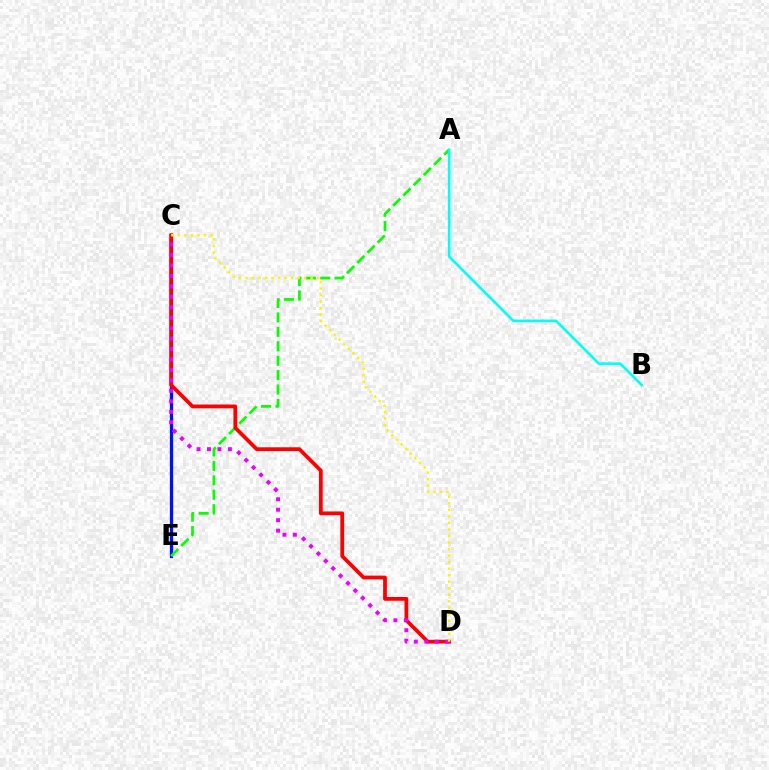{('C', 'E'): [{'color': '#0010ff', 'line_style': 'solid', 'thickness': 2.35}], ('A', 'E'): [{'color': '#08ff00', 'line_style': 'dashed', 'thickness': 1.96}], ('C', 'D'): [{'color': '#ff0000', 'line_style': 'solid', 'thickness': 2.71}, {'color': '#ee00ff', 'line_style': 'dotted', 'thickness': 2.84}, {'color': '#fcf500', 'line_style': 'dotted', 'thickness': 1.77}], ('A', 'B'): [{'color': '#00fff6', 'line_style': 'solid', 'thickness': 1.86}]}